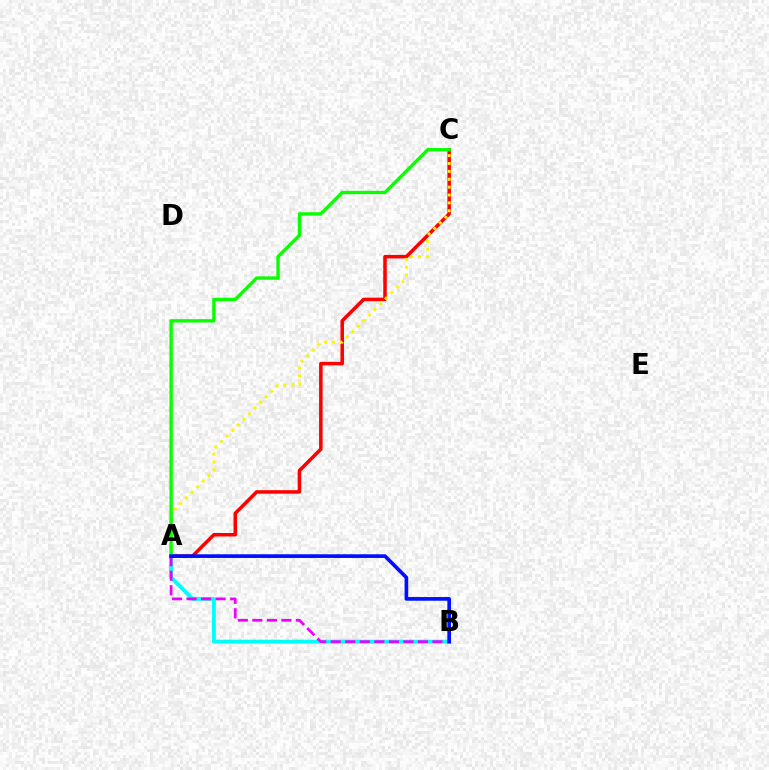{('A', 'C'): [{'color': '#ff0000', 'line_style': 'solid', 'thickness': 2.54}, {'color': '#fcf500', 'line_style': 'dotted', 'thickness': 2.14}, {'color': '#08ff00', 'line_style': 'solid', 'thickness': 2.42}], ('A', 'B'): [{'color': '#00fff6', 'line_style': 'solid', 'thickness': 2.79}, {'color': '#ee00ff', 'line_style': 'dashed', 'thickness': 1.97}, {'color': '#0010ff', 'line_style': 'solid', 'thickness': 2.64}]}